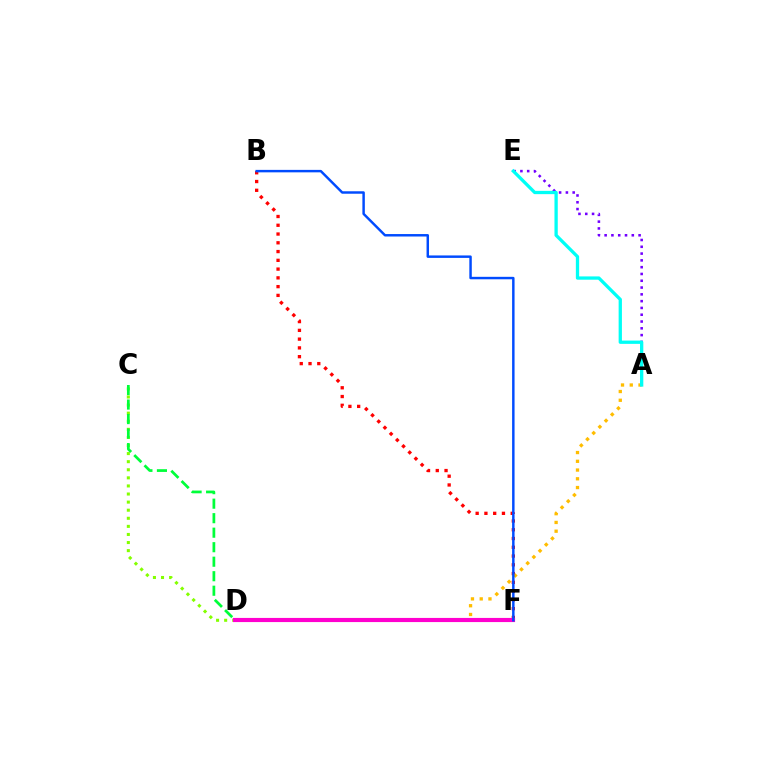{('A', 'E'): [{'color': '#7200ff', 'line_style': 'dotted', 'thickness': 1.85}, {'color': '#00fff6', 'line_style': 'solid', 'thickness': 2.37}], ('B', 'F'): [{'color': '#ff0000', 'line_style': 'dotted', 'thickness': 2.38}, {'color': '#004bff', 'line_style': 'solid', 'thickness': 1.77}], ('C', 'D'): [{'color': '#84ff00', 'line_style': 'dotted', 'thickness': 2.2}, {'color': '#00ff39', 'line_style': 'dashed', 'thickness': 1.97}], ('A', 'D'): [{'color': '#ffbd00', 'line_style': 'dotted', 'thickness': 2.38}], ('D', 'F'): [{'color': '#ff00cf', 'line_style': 'solid', 'thickness': 2.99}]}